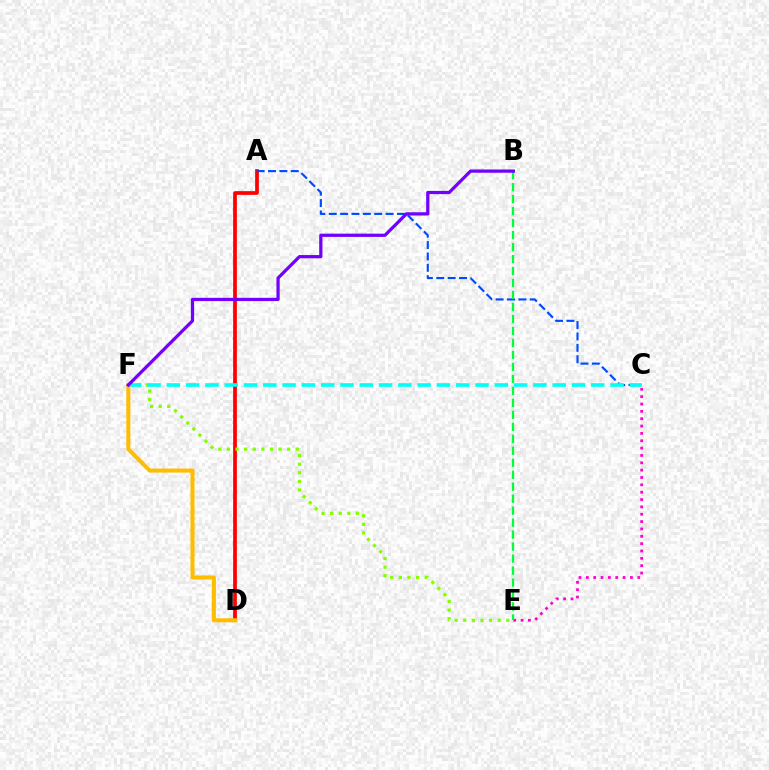{('A', 'D'): [{'color': '#ff0000', 'line_style': 'solid', 'thickness': 2.68}], ('A', 'C'): [{'color': '#004bff', 'line_style': 'dashed', 'thickness': 1.54}], ('E', 'F'): [{'color': '#84ff00', 'line_style': 'dotted', 'thickness': 2.34}], ('C', 'E'): [{'color': '#ff00cf', 'line_style': 'dotted', 'thickness': 2.0}], ('B', 'E'): [{'color': '#00ff39', 'line_style': 'dashed', 'thickness': 1.63}], ('C', 'F'): [{'color': '#00fff6', 'line_style': 'dashed', 'thickness': 2.62}], ('D', 'F'): [{'color': '#ffbd00', 'line_style': 'solid', 'thickness': 2.91}], ('B', 'F'): [{'color': '#7200ff', 'line_style': 'solid', 'thickness': 2.33}]}